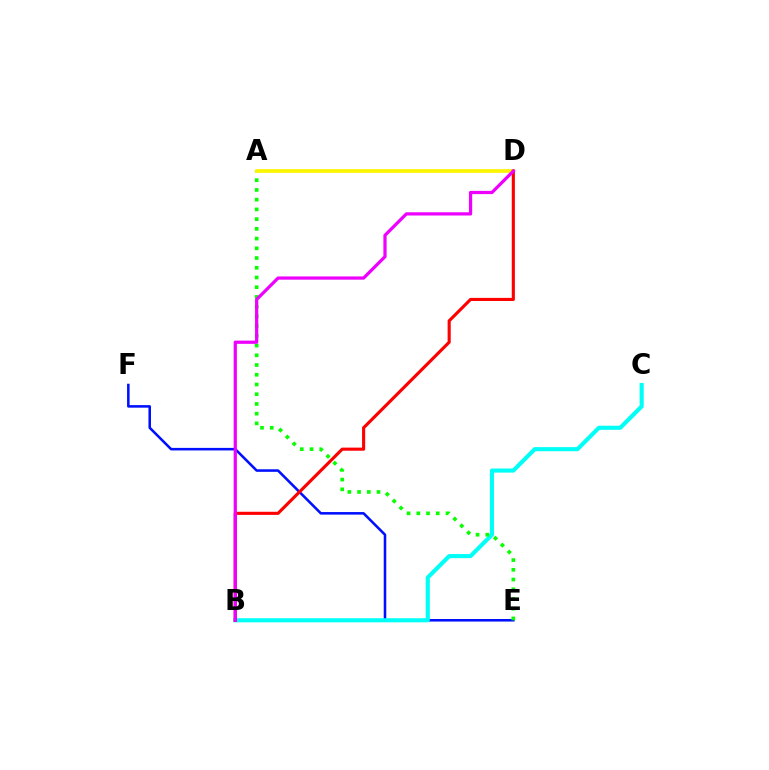{('E', 'F'): [{'color': '#0010ff', 'line_style': 'solid', 'thickness': 1.84}], ('B', 'C'): [{'color': '#00fff6', 'line_style': 'solid', 'thickness': 2.95}], ('A', 'E'): [{'color': '#08ff00', 'line_style': 'dotted', 'thickness': 2.64}], ('A', 'D'): [{'color': '#fcf500', 'line_style': 'solid', 'thickness': 2.67}], ('B', 'D'): [{'color': '#ff0000', 'line_style': 'solid', 'thickness': 2.24}, {'color': '#ee00ff', 'line_style': 'solid', 'thickness': 2.33}]}